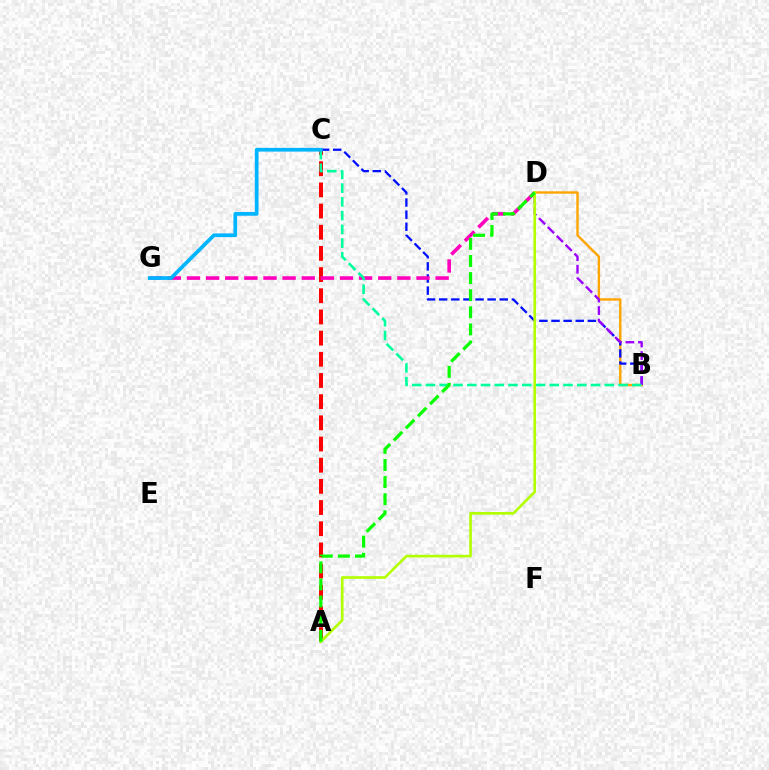{('A', 'C'): [{'color': '#ff0000', 'line_style': 'dashed', 'thickness': 2.88}], ('B', 'D'): [{'color': '#ffa500', 'line_style': 'solid', 'thickness': 1.72}, {'color': '#9b00ff', 'line_style': 'dashed', 'thickness': 1.7}], ('B', 'C'): [{'color': '#0010ff', 'line_style': 'dashed', 'thickness': 1.65}, {'color': '#00ff9d', 'line_style': 'dashed', 'thickness': 1.87}], ('D', 'G'): [{'color': '#ff00bd', 'line_style': 'dashed', 'thickness': 2.6}], ('A', 'D'): [{'color': '#b3ff00', 'line_style': 'solid', 'thickness': 1.9}, {'color': '#08ff00', 'line_style': 'dashed', 'thickness': 2.32}], ('C', 'G'): [{'color': '#00b5ff', 'line_style': 'solid', 'thickness': 2.68}]}